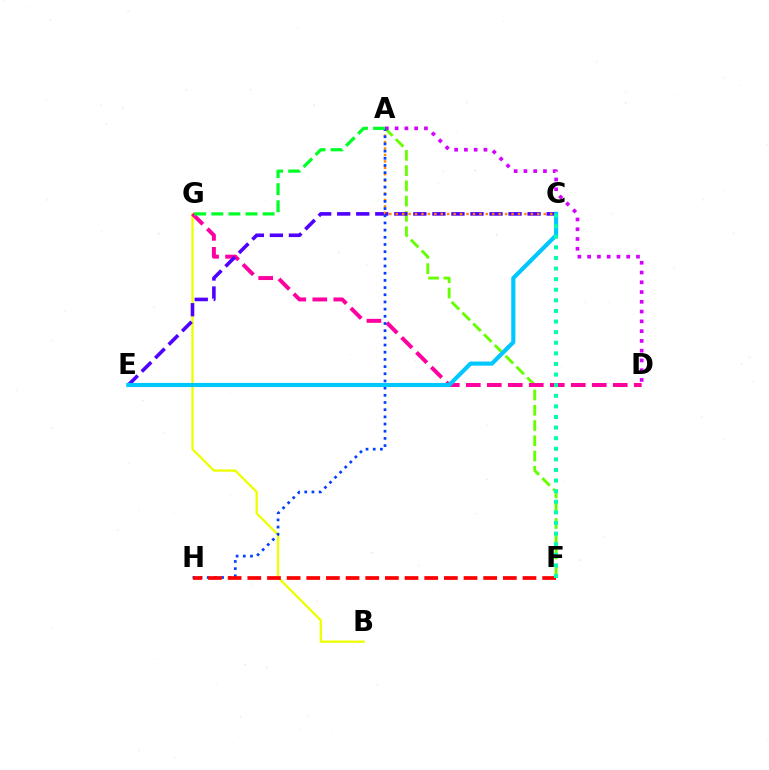{('A', 'F'): [{'color': '#66ff00', 'line_style': 'dashed', 'thickness': 2.07}], ('A', 'D'): [{'color': '#d600ff', 'line_style': 'dotted', 'thickness': 2.65}], ('B', 'G'): [{'color': '#eeff00', 'line_style': 'solid', 'thickness': 1.66}], ('D', 'G'): [{'color': '#ff00a0', 'line_style': 'dashed', 'thickness': 2.85}], ('C', 'E'): [{'color': '#4f00ff', 'line_style': 'dashed', 'thickness': 2.59}, {'color': '#00c7ff', 'line_style': 'solid', 'thickness': 2.98}], ('A', 'C'): [{'color': '#ff8800', 'line_style': 'dotted', 'thickness': 1.75}], ('A', 'H'): [{'color': '#003fff', 'line_style': 'dotted', 'thickness': 1.95}], ('F', 'H'): [{'color': '#ff0000', 'line_style': 'dashed', 'thickness': 2.67}], ('A', 'G'): [{'color': '#00ff27', 'line_style': 'dashed', 'thickness': 2.32}], ('C', 'F'): [{'color': '#00ffaf', 'line_style': 'dotted', 'thickness': 2.88}]}